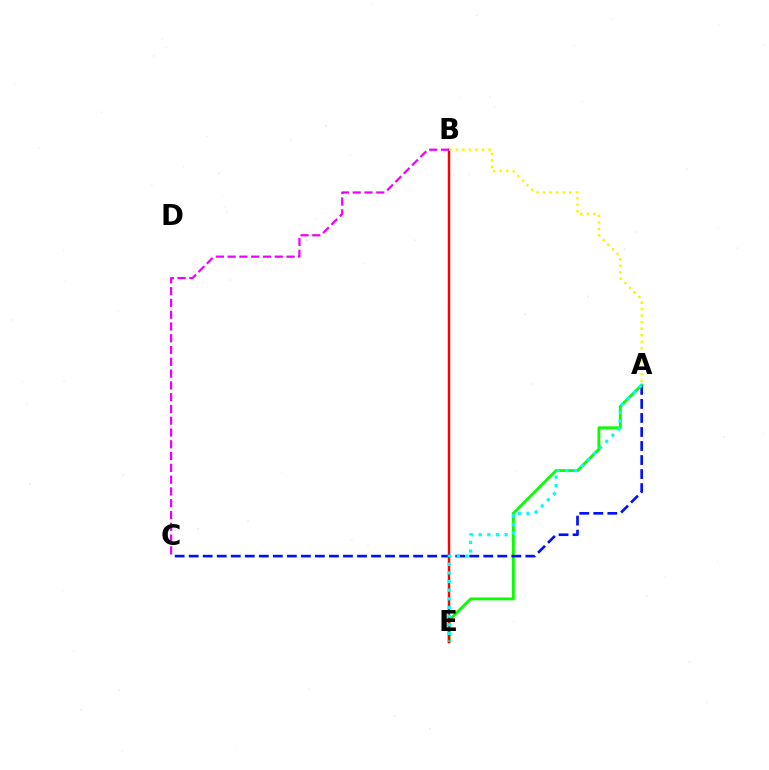{('A', 'E'): [{'color': '#08ff00', 'line_style': 'solid', 'thickness': 2.05}, {'color': '#00fff6', 'line_style': 'dotted', 'thickness': 2.35}], ('B', 'E'): [{'color': '#ff0000', 'line_style': 'solid', 'thickness': 1.77}], ('A', 'C'): [{'color': '#0010ff', 'line_style': 'dashed', 'thickness': 1.91}], ('B', 'C'): [{'color': '#ee00ff', 'line_style': 'dashed', 'thickness': 1.6}], ('A', 'B'): [{'color': '#fcf500', 'line_style': 'dotted', 'thickness': 1.77}]}